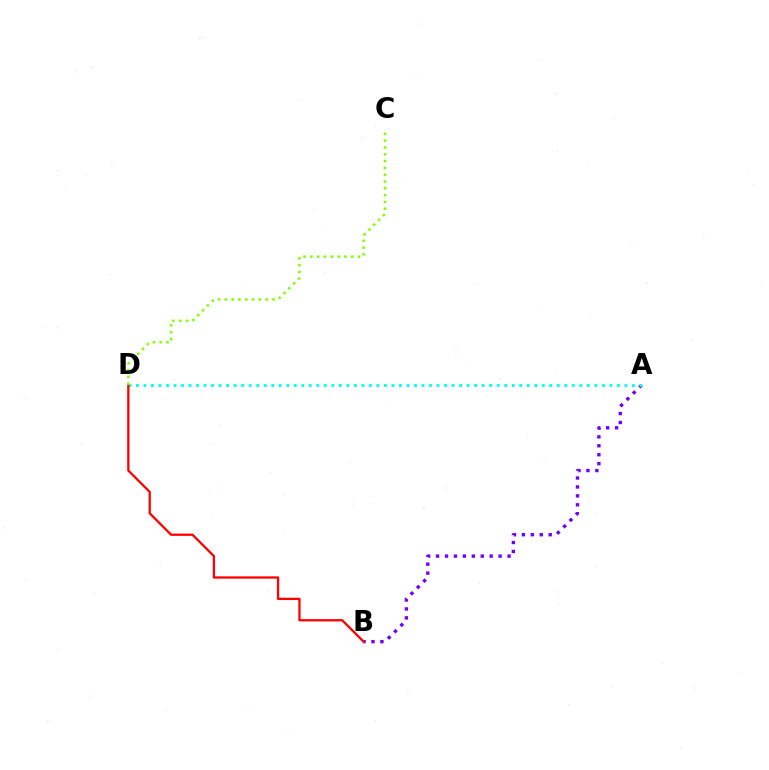{('A', 'B'): [{'color': '#7200ff', 'line_style': 'dotted', 'thickness': 2.43}], ('A', 'D'): [{'color': '#00fff6', 'line_style': 'dotted', 'thickness': 2.04}], ('B', 'D'): [{'color': '#ff0000', 'line_style': 'solid', 'thickness': 1.65}], ('C', 'D'): [{'color': '#84ff00', 'line_style': 'dotted', 'thickness': 1.85}]}